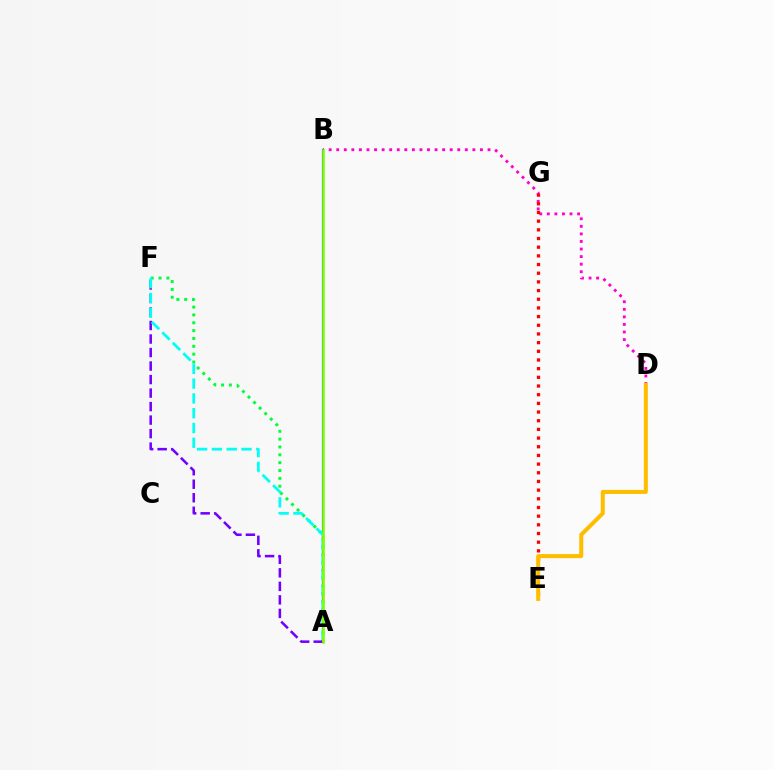{('B', 'D'): [{'color': '#ff00cf', 'line_style': 'dotted', 'thickness': 2.06}], ('A', 'B'): [{'color': '#004bff', 'line_style': 'solid', 'thickness': 1.57}, {'color': '#84ff00', 'line_style': 'solid', 'thickness': 1.85}], ('A', 'F'): [{'color': '#00ff39', 'line_style': 'dotted', 'thickness': 2.13}, {'color': '#7200ff', 'line_style': 'dashed', 'thickness': 1.84}, {'color': '#00fff6', 'line_style': 'dashed', 'thickness': 2.01}], ('E', 'G'): [{'color': '#ff0000', 'line_style': 'dotted', 'thickness': 2.36}], ('D', 'E'): [{'color': '#ffbd00', 'line_style': 'solid', 'thickness': 2.9}]}